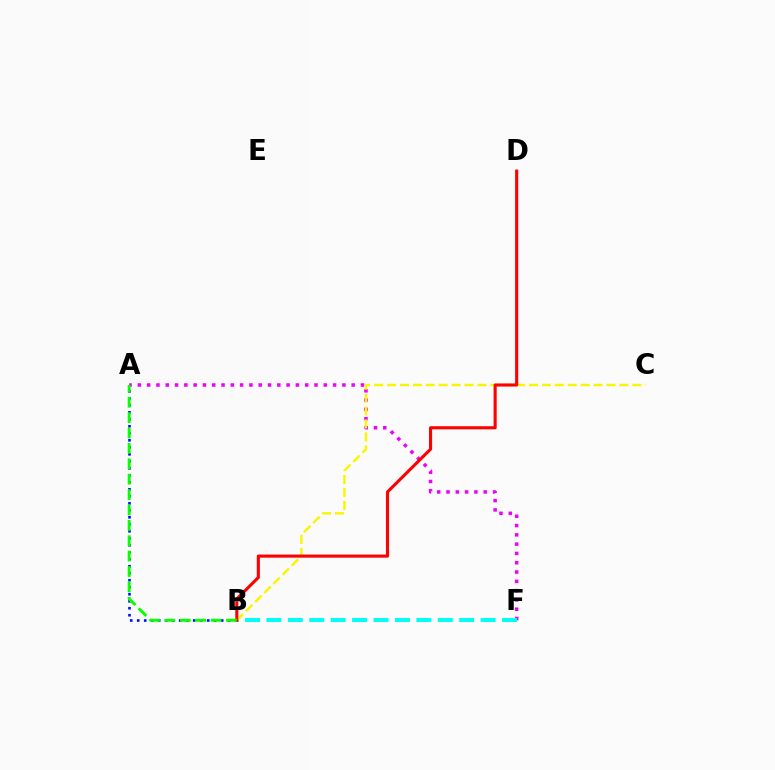{('A', 'F'): [{'color': '#ee00ff', 'line_style': 'dotted', 'thickness': 2.53}], ('B', 'F'): [{'color': '#00fff6', 'line_style': 'dashed', 'thickness': 2.91}], ('A', 'B'): [{'color': '#0010ff', 'line_style': 'dotted', 'thickness': 1.9}, {'color': '#08ff00', 'line_style': 'dashed', 'thickness': 2.09}], ('B', 'C'): [{'color': '#fcf500', 'line_style': 'dashed', 'thickness': 1.75}], ('B', 'D'): [{'color': '#ff0000', 'line_style': 'solid', 'thickness': 2.23}]}